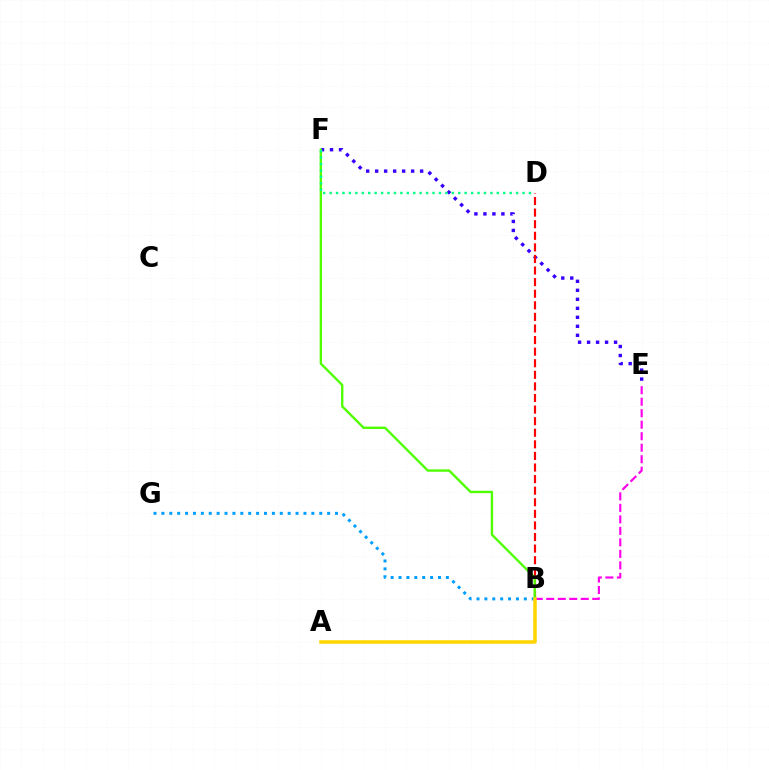{('E', 'F'): [{'color': '#3700ff', 'line_style': 'dotted', 'thickness': 2.44}], ('B', 'E'): [{'color': '#ff00ed', 'line_style': 'dashed', 'thickness': 1.56}], ('B', 'G'): [{'color': '#009eff', 'line_style': 'dotted', 'thickness': 2.14}], ('B', 'D'): [{'color': '#ff0000', 'line_style': 'dashed', 'thickness': 1.57}], ('B', 'F'): [{'color': '#4fff00', 'line_style': 'solid', 'thickness': 1.7}], ('D', 'F'): [{'color': '#00ff86', 'line_style': 'dotted', 'thickness': 1.75}], ('A', 'B'): [{'color': '#ffd500', 'line_style': 'solid', 'thickness': 2.53}]}